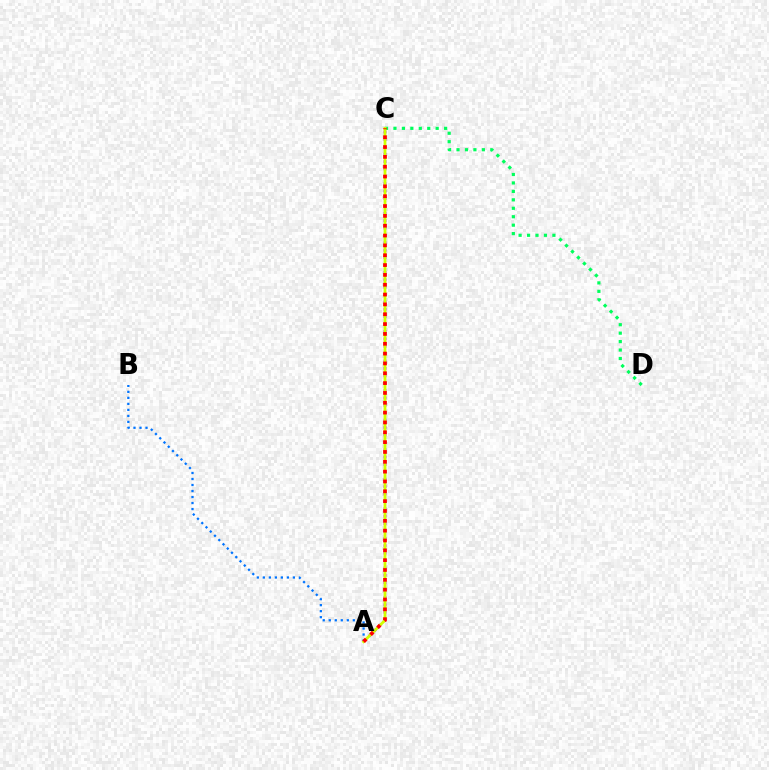{('A', 'C'): [{'color': '#b900ff', 'line_style': 'dotted', 'thickness': 2.01}, {'color': '#d1ff00', 'line_style': 'solid', 'thickness': 2.01}, {'color': '#ff0000', 'line_style': 'dotted', 'thickness': 2.67}], ('A', 'B'): [{'color': '#0074ff', 'line_style': 'dotted', 'thickness': 1.63}], ('C', 'D'): [{'color': '#00ff5c', 'line_style': 'dotted', 'thickness': 2.29}]}